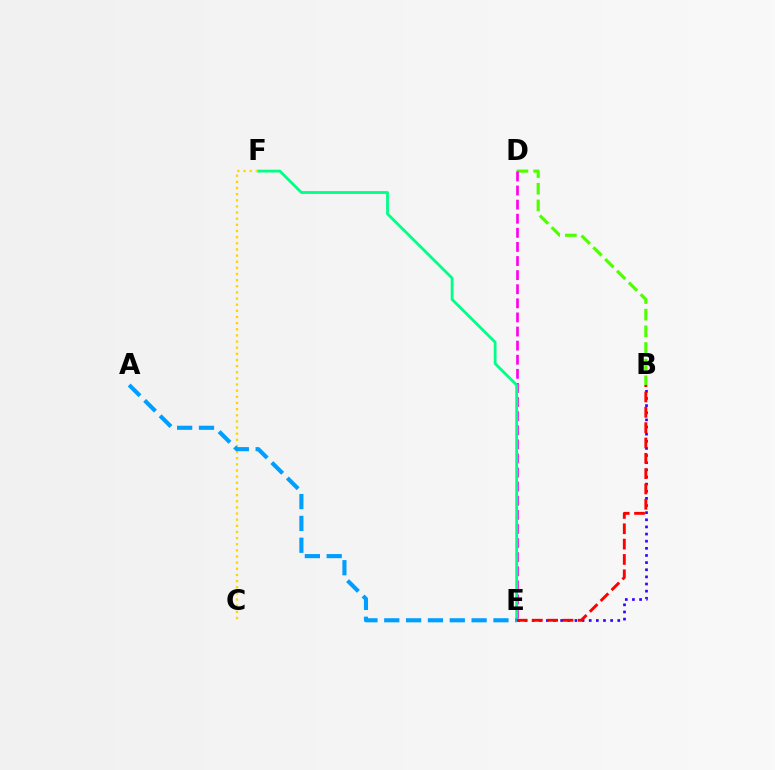{('B', 'E'): [{'color': '#3700ff', 'line_style': 'dotted', 'thickness': 1.94}, {'color': '#ff0000', 'line_style': 'dashed', 'thickness': 2.08}], ('B', 'D'): [{'color': '#4fff00', 'line_style': 'dashed', 'thickness': 2.26}], ('D', 'E'): [{'color': '#ff00ed', 'line_style': 'dashed', 'thickness': 1.92}], ('E', 'F'): [{'color': '#00ff86', 'line_style': 'solid', 'thickness': 2.01}], ('C', 'F'): [{'color': '#ffd500', 'line_style': 'dotted', 'thickness': 1.67}], ('A', 'E'): [{'color': '#009eff', 'line_style': 'dashed', 'thickness': 2.97}]}